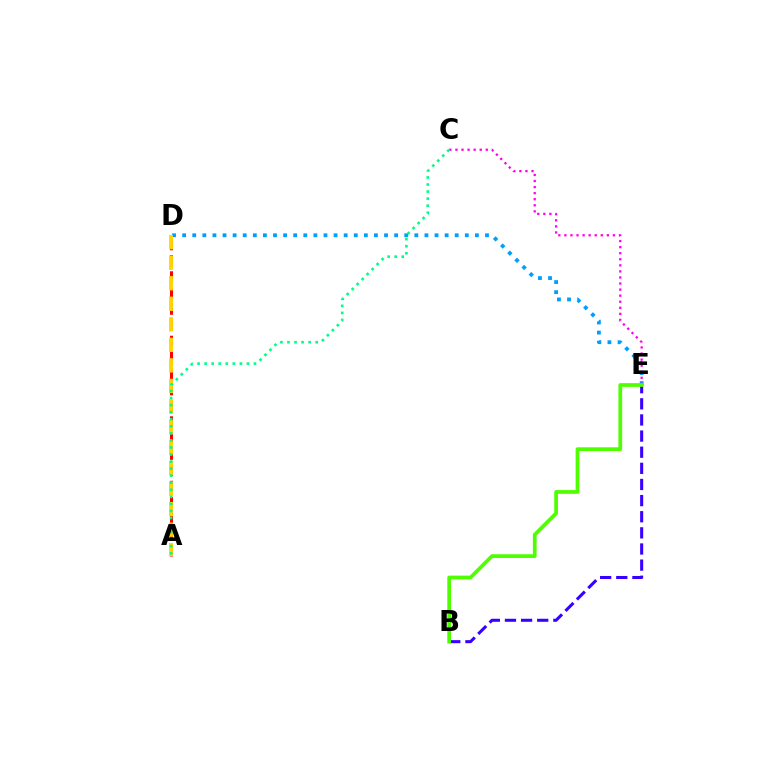{('A', 'D'): [{'color': '#ff0000', 'line_style': 'dashed', 'thickness': 2.19}, {'color': '#ffd500', 'line_style': 'dashed', 'thickness': 2.79}], ('D', 'E'): [{'color': '#009eff', 'line_style': 'dotted', 'thickness': 2.74}], ('C', 'E'): [{'color': '#ff00ed', 'line_style': 'dotted', 'thickness': 1.65}], ('B', 'E'): [{'color': '#3700ff', 'line_style': 'dashed', 'thickness': 2.19}, {'color': '#4fff00', 'line_style': 'solid', 'thickness': 2.7}], ('A', 'C'): [{'color': '#00ff86', 'line_style': 'dotted', 'thickness': 1.92}]}